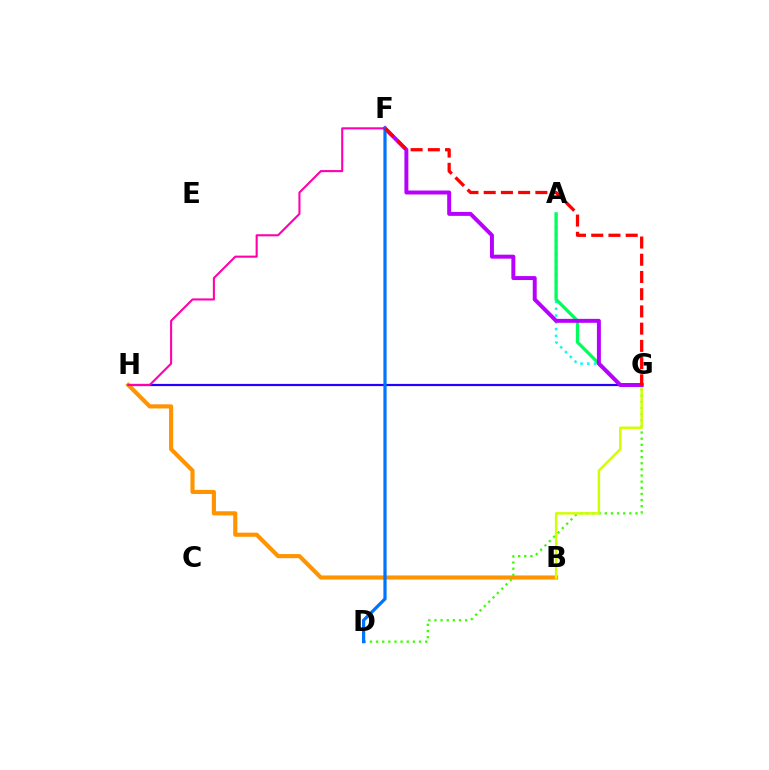{('G', 'H'): [{'color': '#2500ff', 'line_style': 'solid', 'thickness': 1.59}], ('A', 'G'): [{'color': '#00fff6', 'line_style': 'dotted', 'thickness': 1.84}, {'color': '#00ff5c', 'line_style': 'solid', 'thickness': 2.37}], ('B', 'H'): [{'color': '#ff9400', 'line_style': 'solid', 'thickness': 2.97}], ('D', 'G'): [{'color': '#3dff00', 'line_style': 'dotted', 'thickness': 1.67}], ('F', 'H'): [{'color': '#ff00ac', 'line_style': 'solid', 'thickness': 1.5}], ('B', 'G'): [{'color': '#d1ff00', 'line_style': 'solid', 'thickness': 1.77}], ('F', 'G'): [{'color': '#b900ff', 'line_style': 'solid', 'thickness': 2.85}, {'color': '#ff0000', 'line_style': 'dashed', 'thickness': 2.34}], ('D', 'F'): [{'color': '#0074ff', 'line_style': 'solid', 'thickness': 2.32}]}